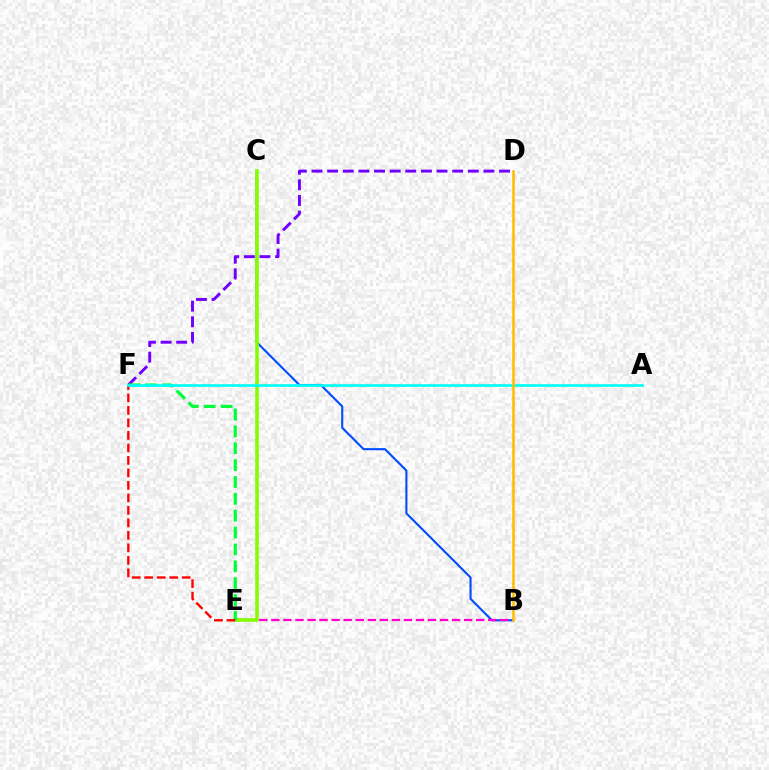{('D', 'F'): [{'color': '#7200ff', 'line_style': 'dashed', 'thickness': 2.12}], ('B', 'C'): [{'color': '#004bff', 'line_style': 'solid', 'thickness': 1.5}], ('B', 'E'): [{'color': '#ff00cf', 'line_style': 'dashed', 'thickness': 1.64}], ('C', 'E'): [{'color': '#84ff00', 'line_style': 'solid', 'thickness': 2.61}], ('E', 'F'): [{'color': '#00ff39', 'line_style': 'dashed', 'thickness': 2.29}, {'color': '#ff0000', 'line_style': 'dashed', 'thickness': 1.7}], ('A', 'F'): [{'color': '#00fff6', 'line_style': 'solid', 'thickness': 1.94}], ('B', 'D'): [{'color': '#ffbd00', 'line_style': 'solid', 'thickness': 1.82}]}